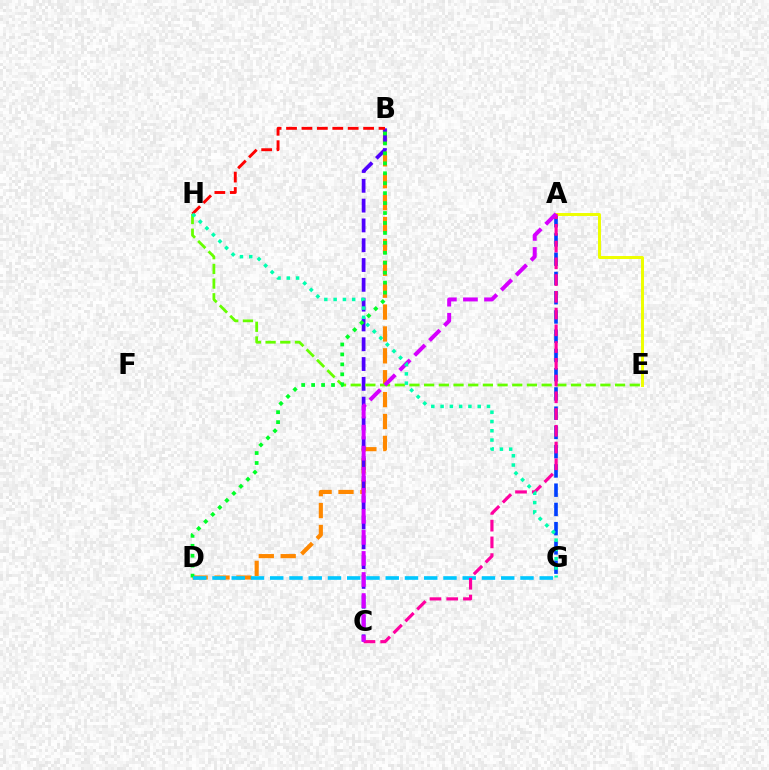{('B', 'D'): [{'color': '#ff8800', 'line_style': 'dashed', 'thickness': 2.97}, {'color': '#00ff27', 'line_style': 'dotted', 'thickness': 2.7}], ('B', 'C'): [{'color': '#4f00ff', 'line_style': 'dashed', 'thickness': 2.69}], ('A', 'G'): [{'color': '#003fff', 'line_style': 'dashed', 'thickness': 2.61}], ('E', 'H'): [{'color': '#66ff00', 'line_style': 'dashed', 'thickness': 2.0}], ('B', 'H'): [{'color': '#ff0000', 'line_style': 'dashed', 'thickness': 2.09}], ('D', 'G'): [{'color': '#00c7ff', 'line_style': 'dashed', 'thickness': 2.62}], ('A', 'E'): [{'color': '#eeff00', 'line_style': 'solid', 'thickness': 2.14}], ('A', 'C'): [{'color': '#ff00a0', 'line_style': 'dashed', 'thickness': 2.27}, {'color': '#d600ff', 'line_style': 'dashed', 'thickness': 2.86}], ('G', 'H'): [{'color': '#00ffaf', 'line_style': 'dotted', 'thickness': 2.52}]}